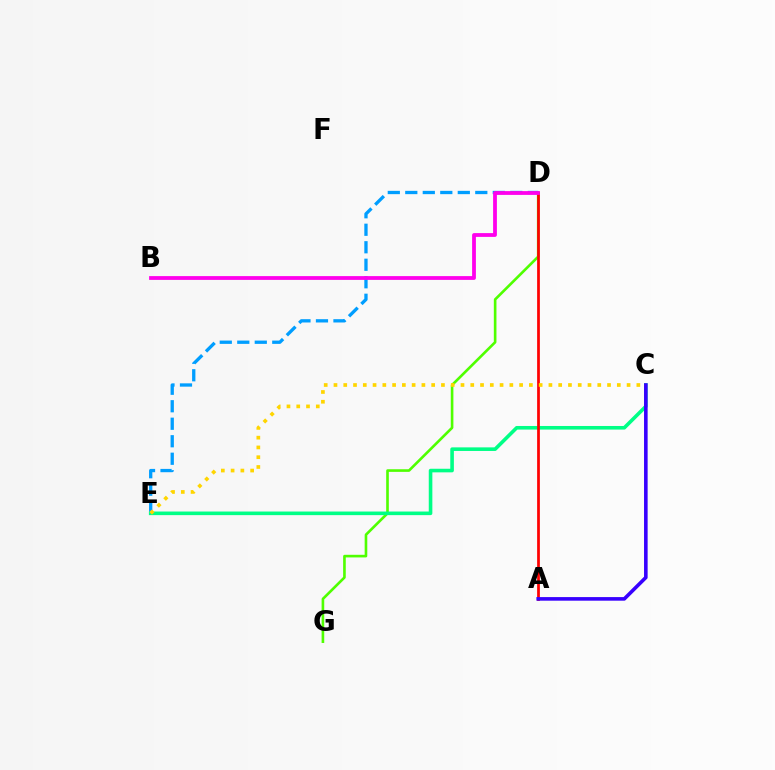{('D', 'G'): [{'color': '#4fff00', 'line_style': 'solid', 'thickness': 1.89}], ('D', 'E'): [{'color': '#009eff', 'line_style': 'dashed', 'thickness': 2.38}], ('C', 'E'): [{'color': '#00ff86', 'line_style': 'solid', 'thickness': 2.59}, {'color': '#ffd500', 'line_style': 'dotted', 'thickness': 2.65}], ('A', 'D'): [{'color': '#ff0000', 'line_style': 'solid', 'thickness': 1.98}], ('A', 'C'): [{'color': '#3700ff', 'line_style': 'solid', 'thickness': 2.59}], ('B', 'D'): [{'color': '#ff00ed', 'line_style': 'solid', 'thickness': 2.73}]}